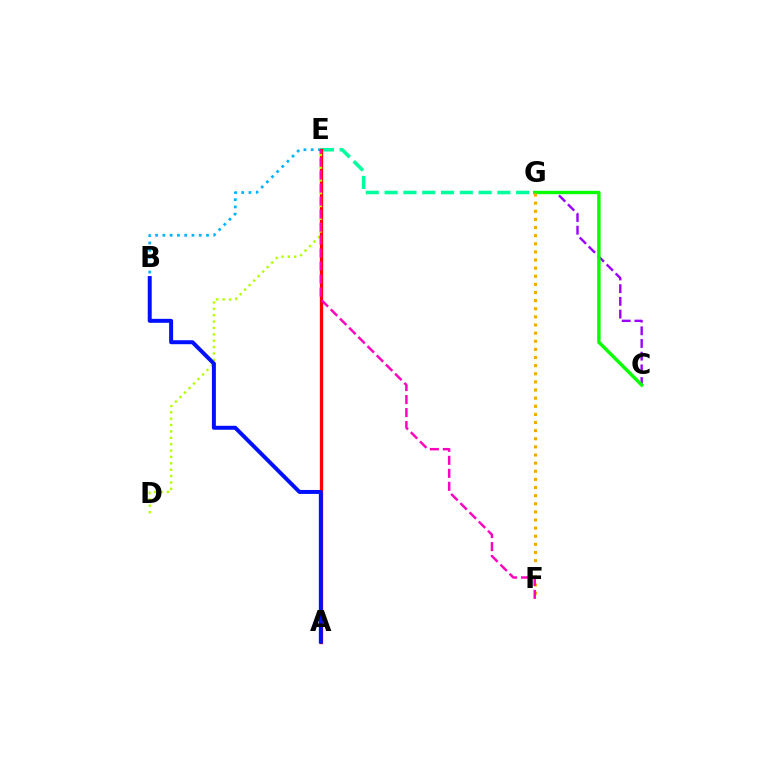{('E', 'G'): [{'color': '#00ff9d', 'line_style': 'dashed', 'thickness': 2.55}], ('C', 'G'): [{'color': '#9b00ff', 'line_style': 'dashed', 'thickness': 1.73}, {'color': '#08ff00', 'line_style': 'solid', 'thickness': 2.45}], ('B', 'E'): [{'color': '#00b5ff', 'line_style': 'dotted', 'thickness': 1.98}], ('F', 'G'): [{'color': '#ffa500', 'line_style': 'dotted', 'thickness': 2.21}], ('A', 'E'): [{'color': '#ff0000', 'line_style': 'solid', 'thickness': 2.36}], ('D', 'E'): [{'color': '#b3ff00', 'line_style': 'dotted', 'thickness': 1.73}], ('A', 'B'): [{'color': '#0010ff', 'line_style': 'solid', 'thickness': 2.86}], ('E', 'F'): [{'color': '#ff00bd', 'line_style': 'dashed', 'thickness': 1.77}]}